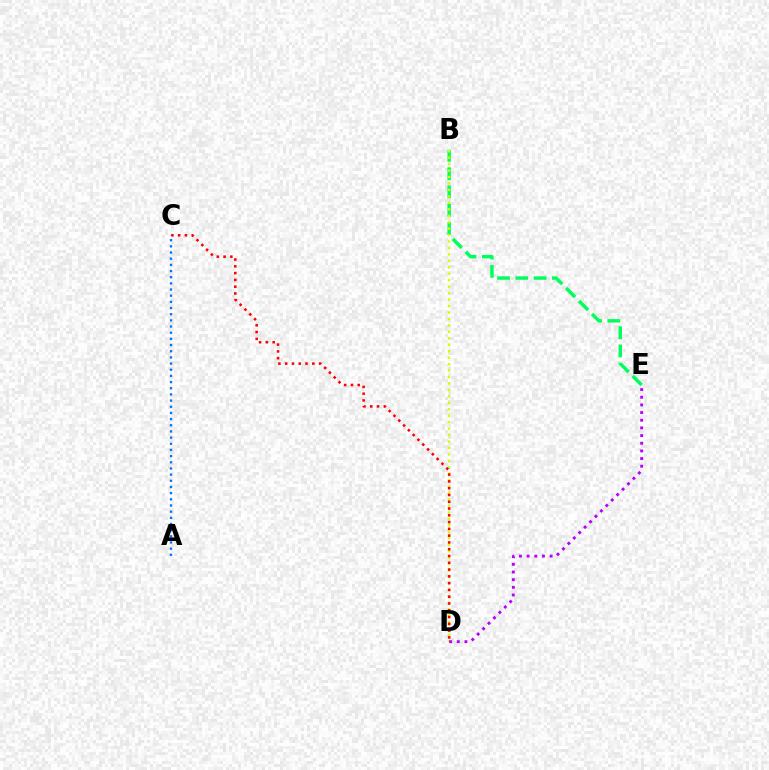{('B', 'E'): [{'color': '#00ff5c', 'line_style': 'dashed', 'thickness': 2.48}], ('B', 'D'): [{'color': '#d1ff00', 'line_style': 'dotted', 'thickness': 1.75}], ('A', 'C'): [{'color': '#0074ff', 'line_style': 'dotted', 'thickness': 1.68}], ('D', 'E'): [{'color': '#b900ff', 'line_style': 'dotted', 'thickness': 2.08}], ('C', 'D'): [{'color': '#ff0000', 'line_style': 'dotted', 'thickness': 1.84}]}